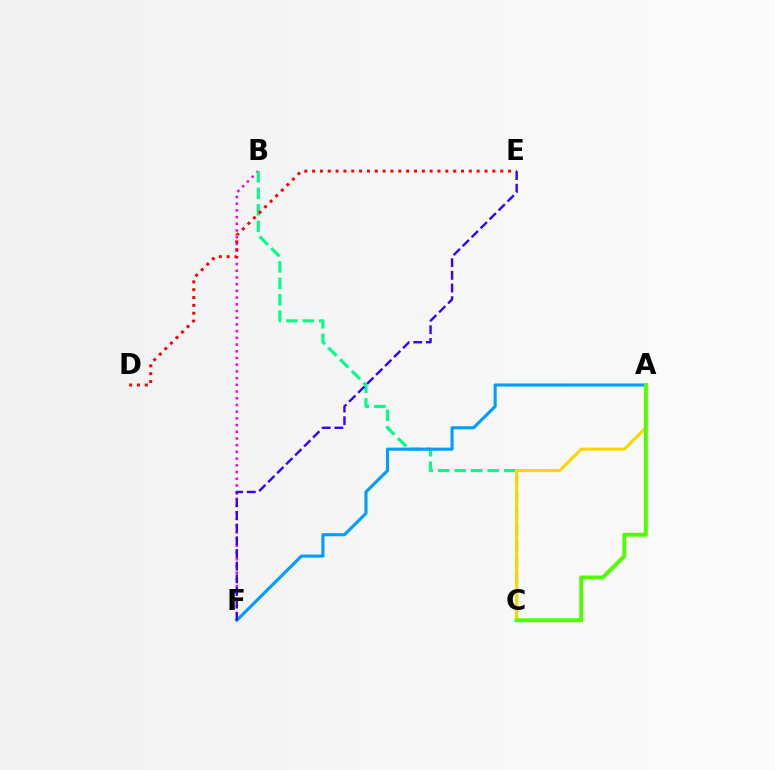{('B', 'F'): [{'color': '#ff00ed', 'line_style': 'dotted', 'thickness': 1.82}], ('B', 'C'): [{'color': '#00ff86', 'line_style': 'dashed', 'thickness': 2.24}], ('A', 'C'): [{'color': '#ffd500', 'line_style': 'solid', 'thickness': 2.21}, {'color': '#4fff00', 'line_style': 'solid', 'thickness': 2.83}], ('D', 'E'): [{'color': '#ff0000', 'line_style': 'dotted', 'thickness': 2.13}], ('A', 'F'): [{'color': '#009eff', 'line_style': 'solid', 'thickness': 2.24}], ('E', 'F'): [{'color': '#3700ff', 'line_style': 'dashed', 'thickness': 1.72}]}